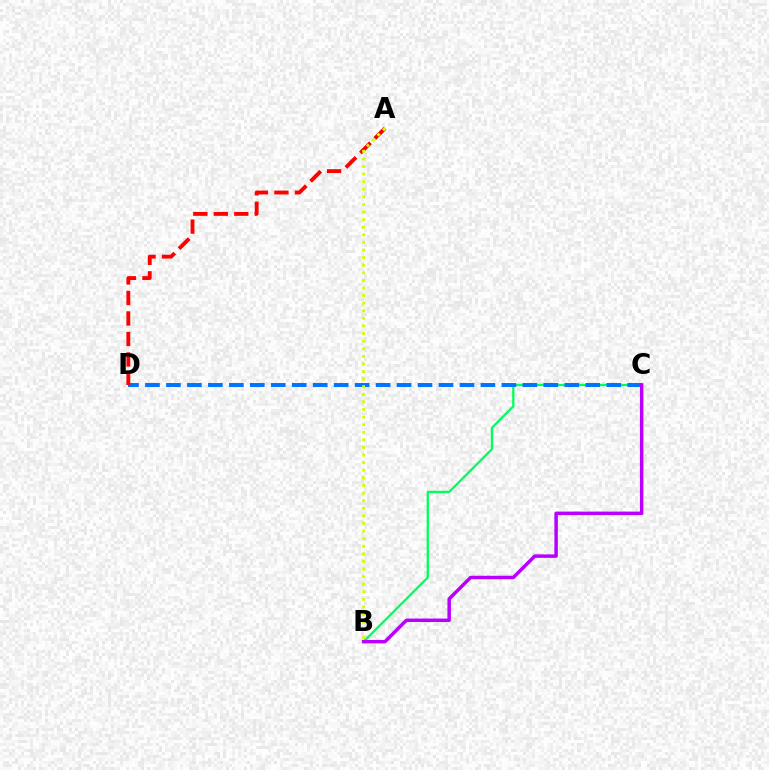{('B', 'C'): [{'color': '#00ff5c', 'line_style': 'solid', 'thickness': 1.65}, {'color': '#b900ff', 'line_style': 'solid', 'thickness': 2.5}], ('C', 'D'): [{'color': '#0074ff', 'line_style': 'dashed', 'thickness': 2.85}], ('A', 'D'): [{'color': '#ff0000', 'line_style': 'dashed', 'thickness': 2.79}], ('A', 'B'): [{'color': '#d1ff00', 'line_style': 'dotted', 'thickness': 2.06}]}